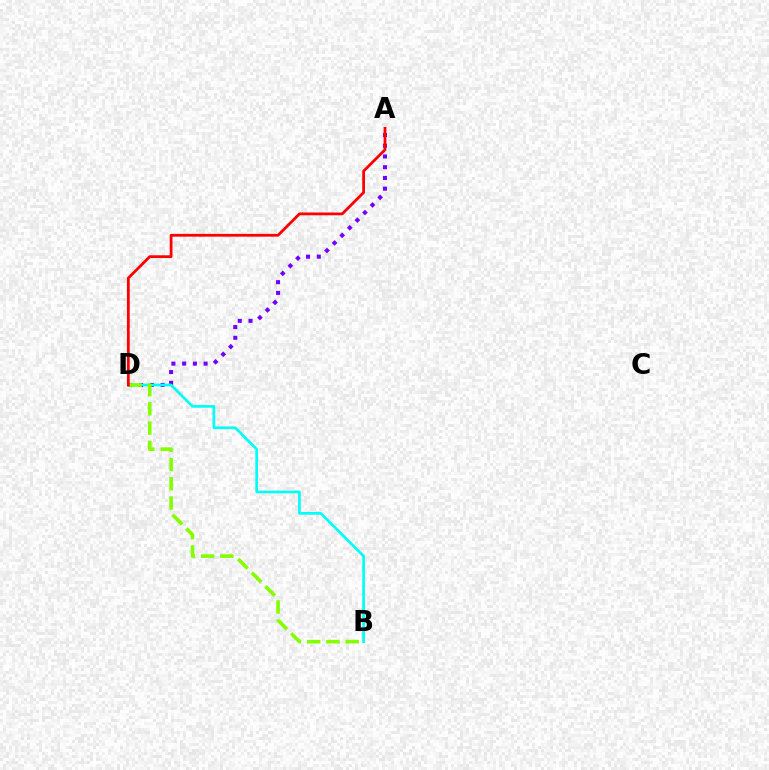{('A', 'D'): [{'color': '#7200ff', 'line_style': 'dotted', 'thickness': 2.92}, {'color': '#ff0000', 'line_style': 'solid', 'thickness': 2.0}], ('B', 'D'): [{'color': '#00fff6', 'line_style': 'solid', 'thickness': 1.94}, {'color': '#84ff00', 'line_style': 'dashed', 'thickness': 2.62}]}